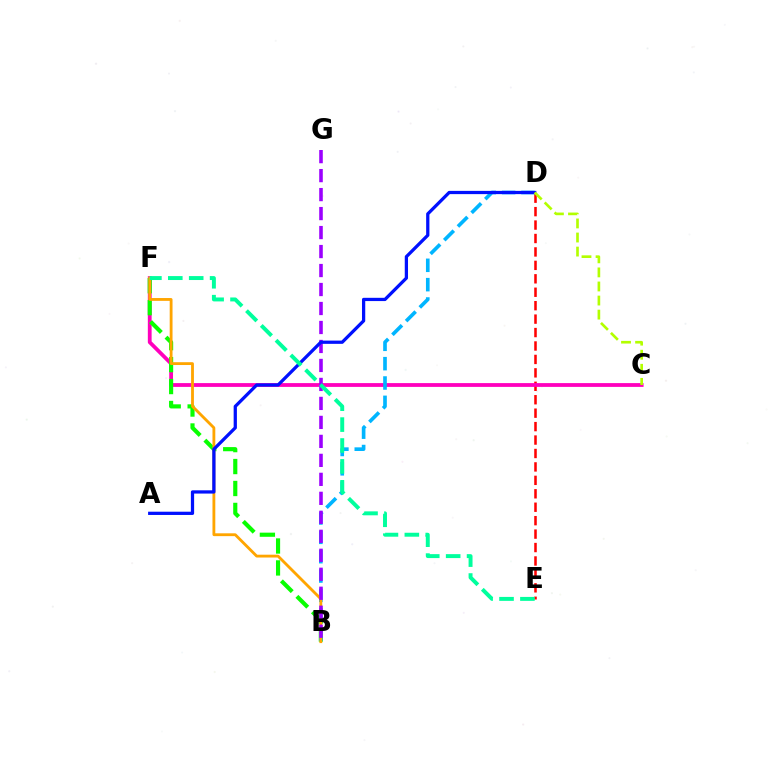{('D', 'E'): [{'color': '#ff0000', 'line_style': 'dashed', 'thickness': 1.83}], ('C', 'F'): [{'color': '#ff00bd', 'line_style': 'solid', 'thickness': 2.73}], ('B', 'F'): [{'color': '#08ff00', 'line_style': 'dashed', 'thickness': 2.98}, {'color': '#ffa500', 'line_style': 'solid', 'thickness': 2.04}], ('B', 'D'): [{'color': '#00b5ff', 'line_style': 'dashed', 'thickness': 2.63}], ('B', 'G'): [{'color': '#9b00ff', 'line_style': 'dashed', 'thickness': 2.58}], ('A', 'D'): [{'color': '#0010ff', 'line_style': 'solid', 'thickness': 2.34}], ('E', 'F'): [{'color': '#00ff9d', 'line_style': 'dashed', 'thickness': 2.84}], ('C', 'D'): [{'color': '#b3ff00', 'line_style': 'dashed', 'thickness': 1.91}]}